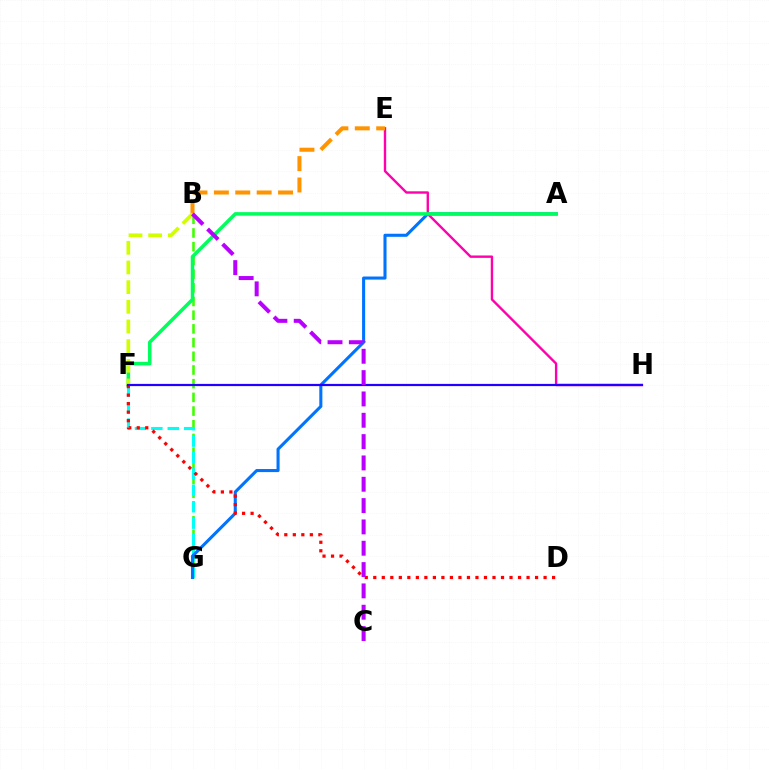{('E', 'H'): [{'color': '#ff00ac', 'line_style': 'solid', 'thickness': 1.72}], ('B', 'G'): [{'color': '#3dff00', 'line_style': 'dashed', 'thickness': 1.86}], ('F', 'G'): [{'color': '#00fff6', 'line_style': 'dashed', 'thickness': 2.23}], ('A', 'G'): [{'color': '#0074ff', 'line_style': 'solid', 'thickness': 2.21}], ('B', 'E'): [{'color': '#ff9400', 'line_style': 'dashed', 'thickness': 2.91}], ('A', 'F'): [{'color': '#00ff5c', 'line_style': 'solid', 'thickness': 2.54}], ('D', 'F'): [{'color': '#ff0000', 'line_style': 'dotted', 'thickness': 2.31}], ('B', 'F'): [{'color': '#d1ff00', 'line_style': 'dashed', 'thickness': 2.67}], ('F', 'H'): [{'color': '#2500ff', 'line_style': 'solid', 'thickness': 1.59}], ('B', 'C'): [{'color': '#b900ff', 'line_style': 'dashed', 'thickness': 2.9}]}